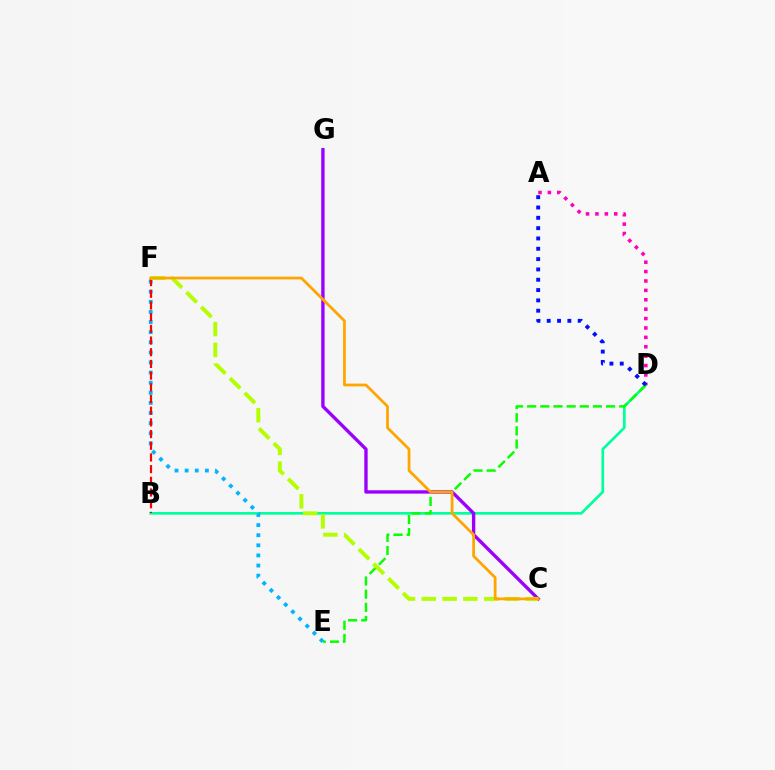{('B', 'D'): [{'color': '#00ff9d', 'line_style': 'solid', 'thickness': 1.93}], ('D', 'E'): [{'color': '#08ff00', 'line_style': 'dashed', 'thickness': 1.79}], ('C', 'G'): [{'color': '#9b00ff', 'line_style': 'solid', 'thickness': 2.42}], ('E', 'F'): [{'color': '#00b5ff', 'line_style': 'dotted', 'thickness': 2.75}], ('B', 'F'): [{'color': '#ff0000', 'line_style': 'dashed', 'thickness': 1.59}], ('C', 'F'): [{'color': '#b3ff00', 'line_style': 'dashed', 'thickness': 2.83}, {'color': '#ffa500', 'line_style': 'solid', 'thickness': 1.98}], ('A', 'D'): [{'color': '#ff00bd', 'line_style': 'dotted', 'thickness': 2.55}, {'color': '#0010ff', 'line_style': 'dotted', 'thickness': 2.8}]}